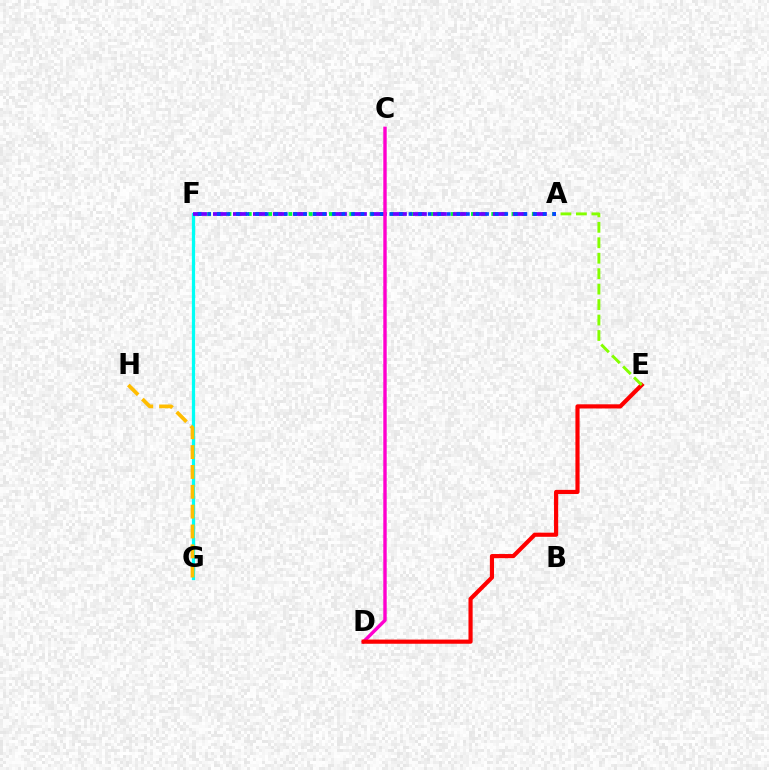{('A', 'F'): [{'color': '#00ff39', 'line_style': 'dotted', 'thickness': 2.76}, {'color': '#7200ff', 'line_style': 'dashed', 'thickness': 2.72}, {'color': '#004bff', 'line_style': 'dotted', 'thickness': 2.6}], ('F', 'G'): [{'color': '#00fff6', 'line_style': 'solid', 'thickness': 2.34}], ('G', 'H'): [{'color': '#ffbd00', 'line_style': 'dashed', 'thickness': 2.7}], ('C', 'D'): [{'color': '#ff00cf', 'line_style': 'solid', 'thickness': 2.46}], ('D', 'E'): [{'color': '#ff0000', 'line_style': 'solid', 'thickness': 2.99}], ('A', 'E'): [{'color': '#84ff00', 'line_style': 'dashed', 'thickness': 2.1}]}